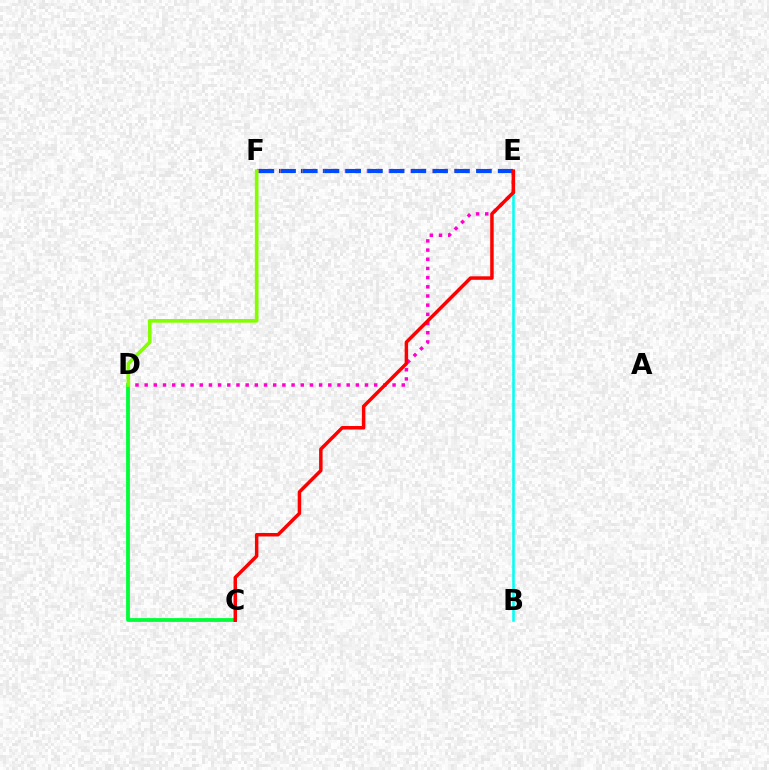{('E', 'F'): [{'color': '#7200ff', 'line_style': 'dotted', 'thickness': 2.98}, {'color': '#ffbd00', 'line_style': 'dotted', 'thickness': 2.96}, {'color': '#004bff', 'line_style': 'dashed', 'thickness': 2.95}], ('D', 'E'): [{'color': '#ff00cf', 'line_style': 'dotted', 'thickness': 2.49}], ('B', 'E'): [{'color': '#00fff6', 'line_style': 'solid', 'thickness': 1.84}], ('C', 'D'): [{'color': '#00ff39', 'line_style': 'solid', 'thickness': 2.74}], ('C', 'E'): [{'color': '#ff0000', 'line_style': 'solid', 'thickness': 2.52}], ('D', 'F'): [{'color': '#84ff00', 'line_style': 'solid', 'thickness': 2.64}]}